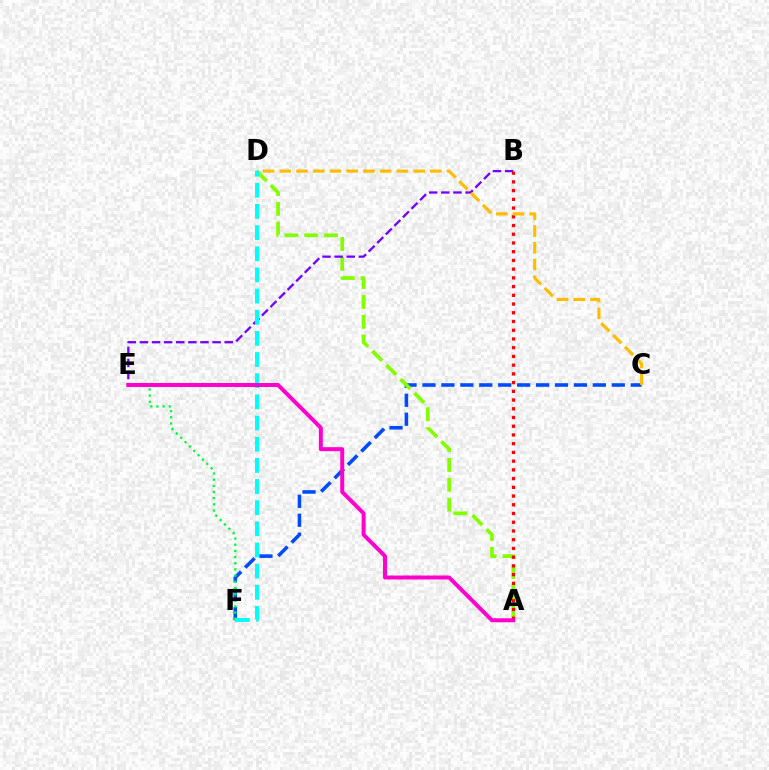{('C', 'F'): [{'color': '#004bff', 'line_style': 'dashed', 'thickness': 2.57}], ('A', 'D'): [{'color': '#84ff00', 'line_style': 'dashed', 'thickness': 2.7}], ('E', 'F'): [{'color': '#00ff39', 'line_style': 'dotted', 'thickness': 1.67}], ('B', 'E'): [{'color': '#7200ff', 'line_style': 'dashed', 'thickness': 1.65}], ('A', 'B'): [{'color': '#ff0000', 'line_style': 'dotted', 'thickness': 2.37}], ('C', 'D'): [{'color': '#ffbd00', 'line_style': 'dashed', 'thickness': 2.27}], ('D', 'F'): [{'color': '#00fff6', 'line_style': 'dashed', 'thickness': 2.87}], ('A', 'E'): [{'color': '#ff00cf', 'line_style': 'solid', 'thickness': 2.86}]}